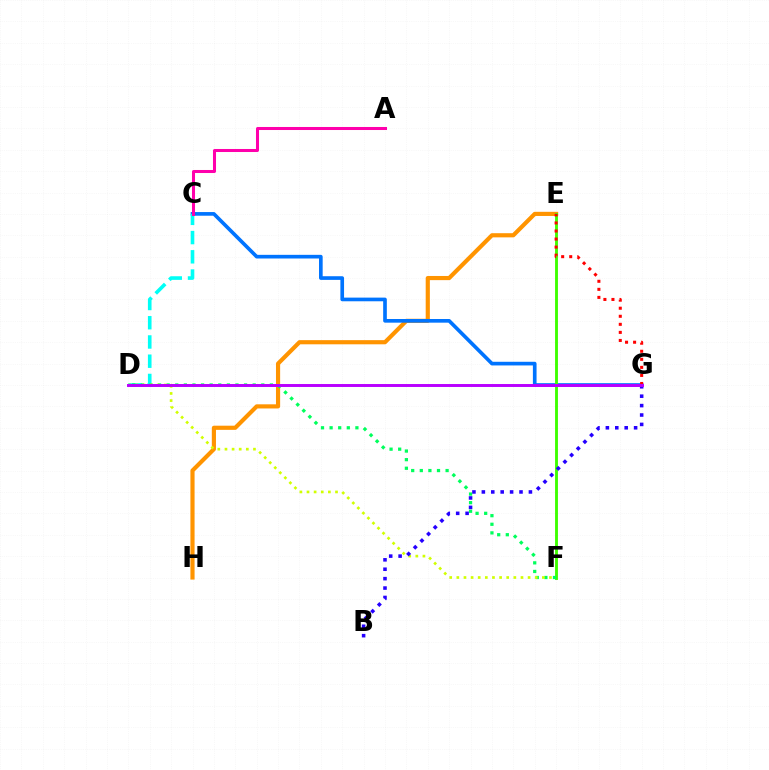{('E', 'H'): [{'color': '#ff9400', 'line_style': 'solid', 'thickness': 2.99}], ('C', 'G'): [{'color': '#0074ff', 'line_style': 'solid', 'thickness': 2.64}], ('C', 'D'): [{'color': '#00fff6', 'line_style': 'dashed', 'thickness': 2.61}], ('E', 'F'): [{'color': '#3dff00', 'line_style': 'solid', 'thickness': 2.07}], ('D', 'F'): [{'color': '#00ff5c', 'line_style': 'dotted', 'thickness': 2.34}, {'color': '#d1ff00', 'line_style': 'dotted', 'thickness': 1.94}], ('E', 'G'): [{'color': '#ff0000', 'line_style': 'dotted', 'thickness': 2.19}], ('A', 'C'): [{'color': '#ff00ac', 'line_style': 'solid', 'thickness': 2.18}], ('B', 'G'): [{'color': '#2500ff', 'line_style': 'dotted', 'thickness': 2.56}], ('D', 'G'): [{'color': '#b900ff', 'line_style': 'solid', 'thickness': 2.12}]}